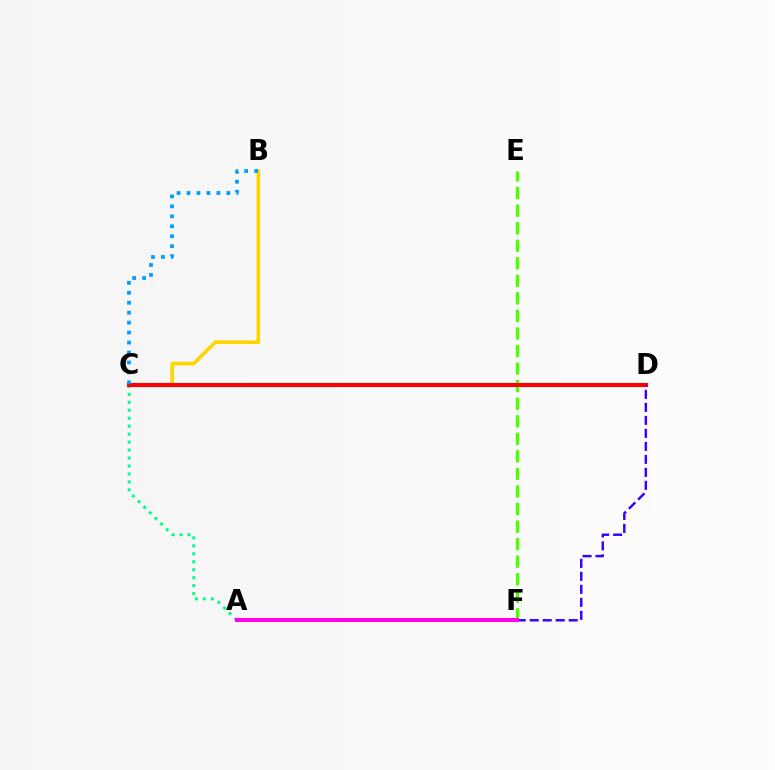{('A', 'C'): [{'color': '#00ff86', 'line_style': 'dotted', 'thickness': 2.16}], ('E', 'F'): [{'color': '#4fff00', 'line_style': 'dashed', 'thickness': 2.38}], ('B', 'C'): [{'color': '#ffd500', 'line_style': 'solid', 'thickness': 2.61}, {'color': '#009eff', 'line_style': 'dotted', 'thickness': 2.7}], ('C', 'D'): [{'color': '#ff0000', 'line_style': 'solid', 'thickness': 2.95}], ('D', 'F'): [{'color': '#3700ff', 'line_style': 'dashed', 'thickness': 1.77}], ('A', 'F'): [{'color': '#ff00ed', 'line_style': 'solid', 'thickness': 2.88}]}